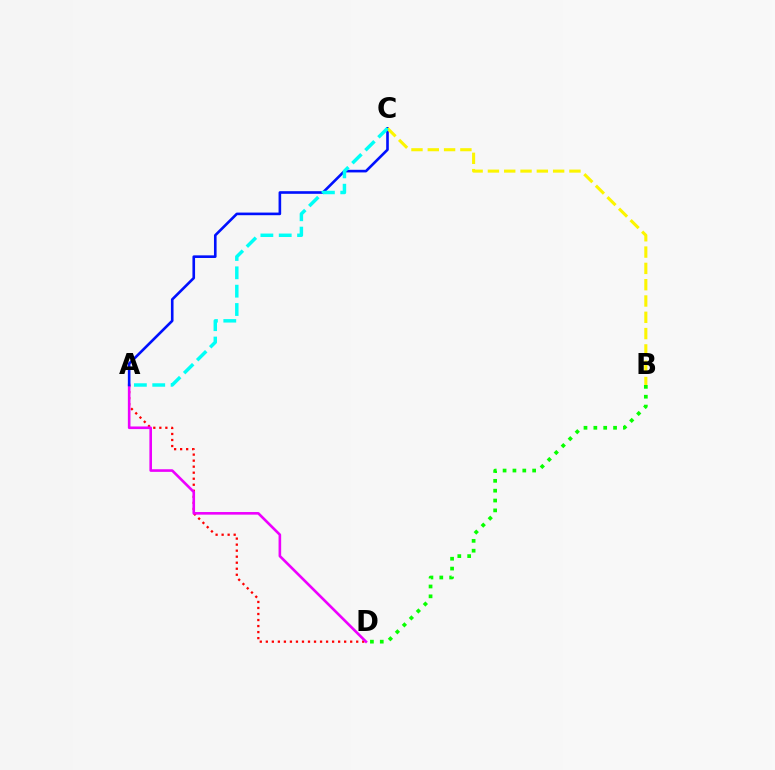{('A', 'D'): [{'color': '#ff0000', 'line_style': 'dotted', 'thickness': 1.64}, {'color': '#ee00ff', 'line_style': 'solid', 'thickness': 1.88}], ('A', 'C'): [{'color': '#0010ff', 'line_style': 'solid', 'thickness': 1.89}, {'color': '#00fff6', 'line_style': 'dashed', 'thickness': 2.49}], ('B', 'D'): [{'color': '#08ff00', 'line_style': 'dotted', 'thickness': 2.68}], ('B', 'C'): [{'color': '#fcf500', 'line_style': 'dashed', 'thickness': 2.22}]}